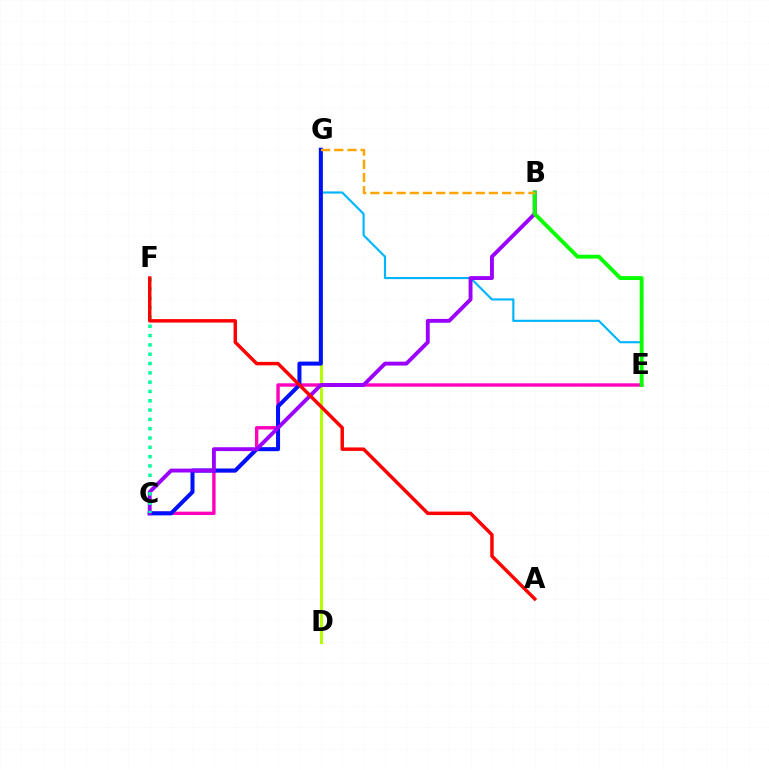{('C', 'E'): [{'color': '#ff00bd', 'line_style': 'solid', 'thickness': 2.45}], ('D', 'G'): [{'color': '#b3ff00', 'line_style': 'solid', 'thickness': 2.21}], ('E', 'G'): [{'color': '#00b5ff', 'line_style': 'solid', 'thickness': 1.55}], ('C', 'G'): [{'color': '#0010ff', 'line_style': 'solid', 'thickness': 2.9}], ('B', 'C'): [{'color': '#9b00ff', 'line_style': 'solid', 'thickness': 2.79}], ('B', 'E'): [{'color': '#08ff00', 'line_style': 'solid', 'thickness': 2.8}], ('B', 'G'): [{'color': '#ffa500', 'line_style': 'dashed', 'thickness': 1.79}], ('C', 'F'): [{'color': '#00ff9d', 'line_style': 'dotted', 'thickness': 2.53}], ('A', 'F'): [{'color': '#ff0000', 'line_style': 'solid', 'thickness': 2.49}]}